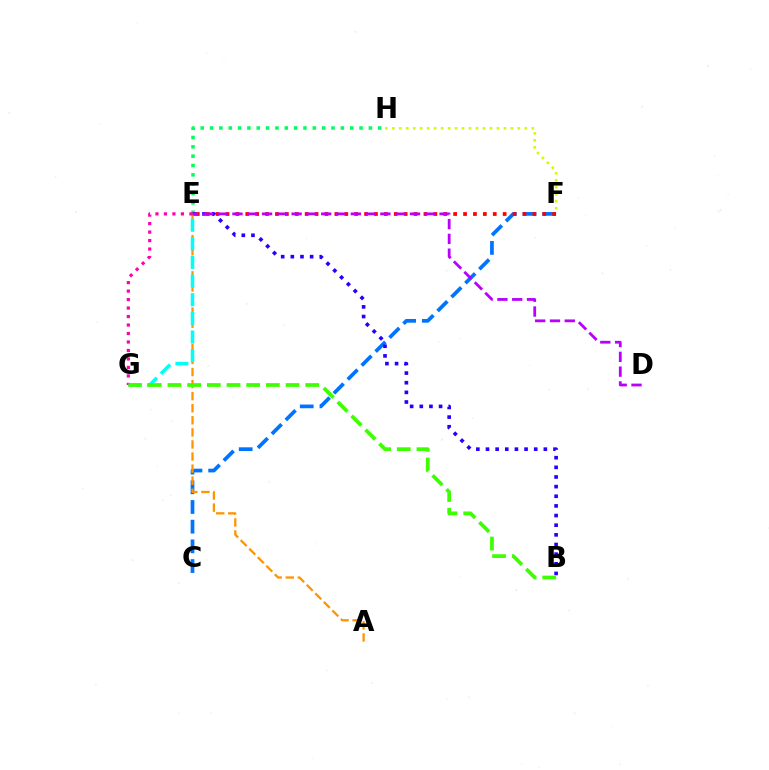{('C', 'F'): [{'color': '#0074ff', 'line_style': 'dashed', 'thickness': 2.68}], ('F', 'H'): [{'color': '#d1ff00', 'line_style': 'dotted', 'thickness': 1.9}], ('E', 'F'): [{'color': '#ff0000', 'line_style': 'dotted', 'thickness': 2.69}], ('E', 'H'): [{'color': '#00ff5c', 'line_style': 'dotted', 'thickness': 2.54}], ('B', 'E'): [{'color': '#2500ff', 'line_style': 'dotted', 'thickness': 2.62}], ('A', 'E'): [{'color': '#ff9400', 'line_style': 'dashed', 'thickness': 1.64}], ('D', 'E'): [{'color': '#b900ff', 'line_style': 'dashed', 'thickness': 2.01}], ('E', 'G'): [{'color': '#00fff6', 'line_style': 'dashed', 'thickness': 2.53}, {'color': '#ff00ac', 'line_style': 'dotted', 'thickness': 2.3}], ('B', 'G'): [{'color': '#3dff00', 'line_style': 'dashed', 'thickness': 2.67}]}